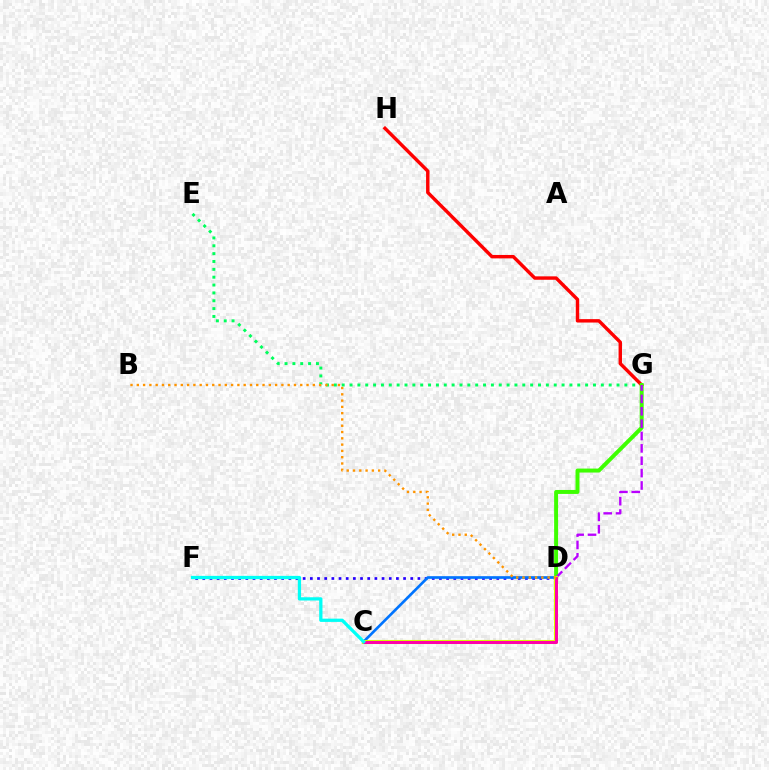{('G', 'H'): [{'color': '#ff0000', 'line_style': 'solid', 'thickness': 2.46}], ('D', 'F'): [{'color': '#2500ff', 'line_style': 'dotted', 'thickness': 1.95}], ('E', 'G'): [{'color': '#00ff5c', 'line_style': 'dotted', 'thickness': 2.13}], ('C', 'D'): [{'color': '#0074ff', 'line_style': 'solid', 'thickness': 1.92}, {'color': '#d1ff00', 'line_style': 'solid', 'thickness': 2.95}, {'color': '#ff00ac', 'line_style': 'solid', 'thickness': 2.13}], ('D', 'G'): [{'color': '#3dff00', 'line_style': 'solid', 'thickness': 2.86}, {'color': '#b900ff', 'line_style': 'dashed', 'thickness': 1.68}], ('C', 'F'): [{'color': '#00fff6', 'line_style': 'solid', 'thickness': 2.34}], ('B', 'D'): [{'color': '#ff9400', 'line_style': 'dotted', 'thickness': 1.71}]}